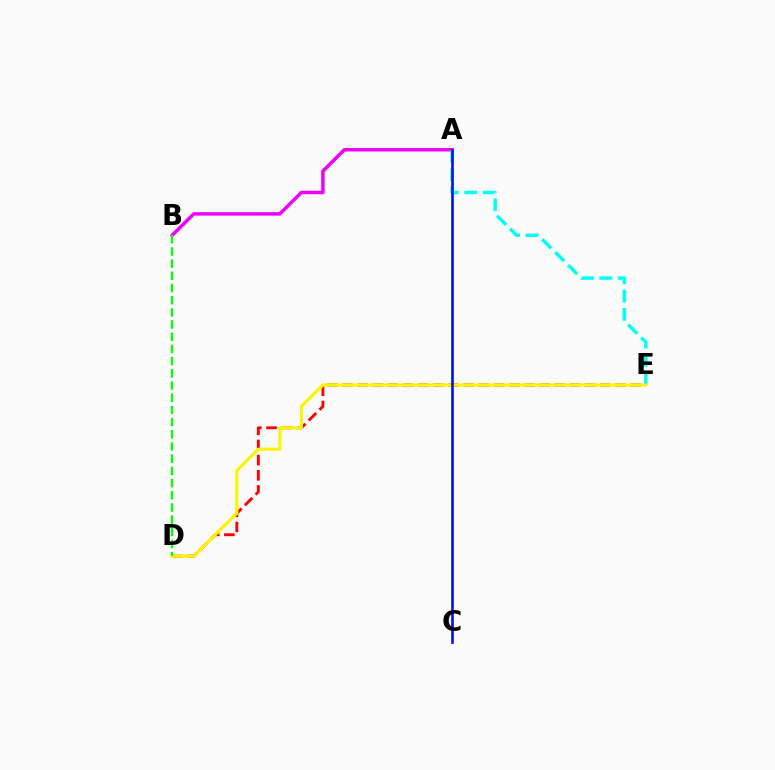{('A', 'B'): [{'color': '#ee00ff', 'line_style': 'solid', 'thickness': 2.5}], ('A', 'E'): [{'color': '#00fff6', 'line_style': 'dashed', 'thickness': 2.48}], ('D', 'E'): [{'color': '#ff0000', 'line_style': 'dashed', 'thickness': 2.06}, {'color': '#fcf500', 'line_style': 'solid', 'thickness': 2.24}], ('B', 'D'): [{'color': '#08ff00', 'line_style': 'dashed', 'thickness': 1.66}], ('A', 'C'): [{'color': '#0010ff', 'line_style': 'solid', 'thickness': 1.9}]}